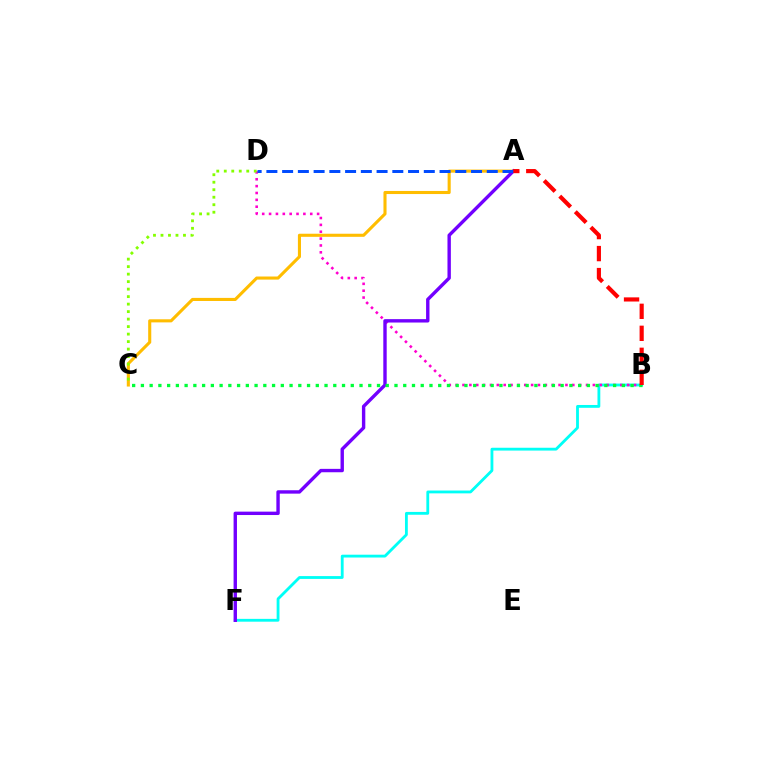{('A', 'C'): [{'color': '#ffbd00', 'line_style': 'solid', 'thickness': 2.22}], ('B', 'F'): [{'color': '#00fff6', 'line_style': 'solid', 'thickness': 2.03}], ('B', 'D'): [{'color': '#ff00cf', 'line_style': 'dotted', 'thickness': 1.86}], ('A', 'F'): [{'color': '#7200ff', 'line_style': 'solid', 'thickness': 2.44}], ('A', 'D'): [{'color': '#004bff', 'line_style': 'dashed', 'thickness': 2.14}], ('B', 'C'): [{'color': '#00ff39', 'line_style': 'dotted', 'thickness': 2.38}], ('A', 'B'): [{'color': '#ff0000', 'line_style': 'dashed', 'thickness': 2.99}], ('C', 'D'): [{'color': '#84ff00', 'line_style': 'dotted', 'thickness': 2.04}]}